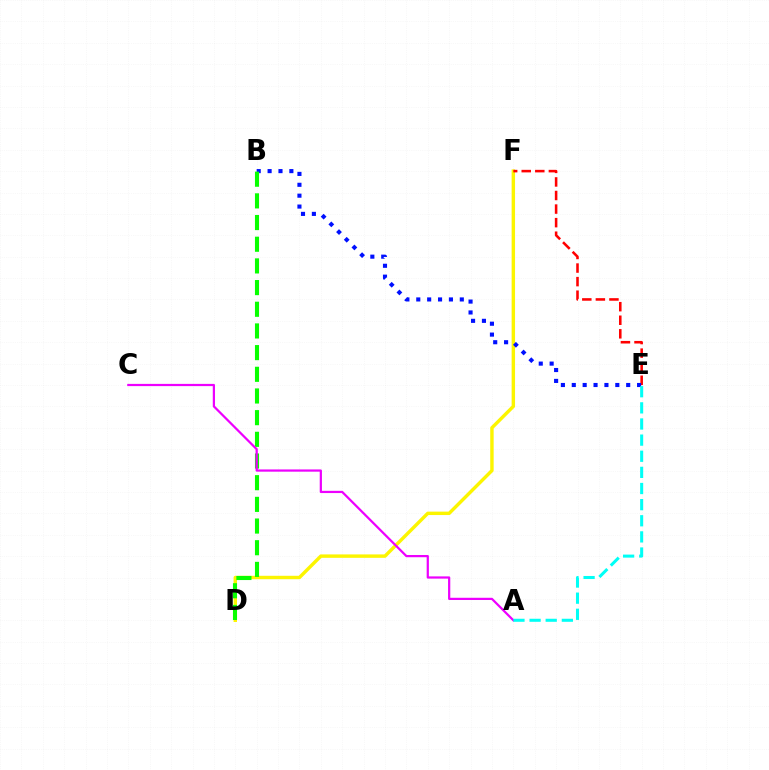{('D', 'F'): [{'color': '#fcf500', 'line_style': 'solid', 'thickness': 2.46}], ('E', 'F'): [{'color': '#ff0000', 'line_style': 'dashed', 'thickness': 1.84}], ('B', 'E'): [{'color': '#0010ff', 'line_style': 'dotted', 'thickness': 2.96}], ('B', 'D'): [{'color': '#08ff00', 'line_style': 'dashed', 'thickness': 2.94}], ('A', 'C'): [{'color': '#ee00ff', 'line_style': 'solid', 'thickness': 1.6}], ('A', 'E'): [{'color': '#00fff6', 'line_style': 'dashed', 'thickness': 2.19}]}